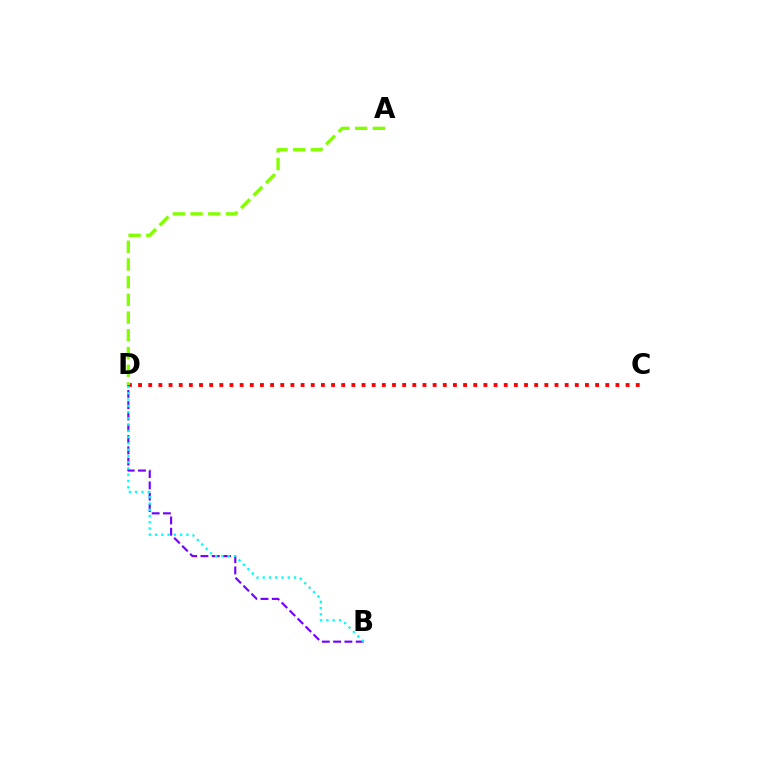{('B', 'D'): [{'color': '#7200ff', 'line_style': 'dashed', 'thickness': 1.53}, {'color': '#00fff6', 'line_style': 'dotted', 'thickness': 1.7}], ('C', 'D'): [{'color': '#ff0000', 'line_style': 'dotted', 'thickness': 2.76}], ('A', 'D'): [{'color': '#84ff00', 'line_style': 'dashed', 'thickness': 2.41}]}